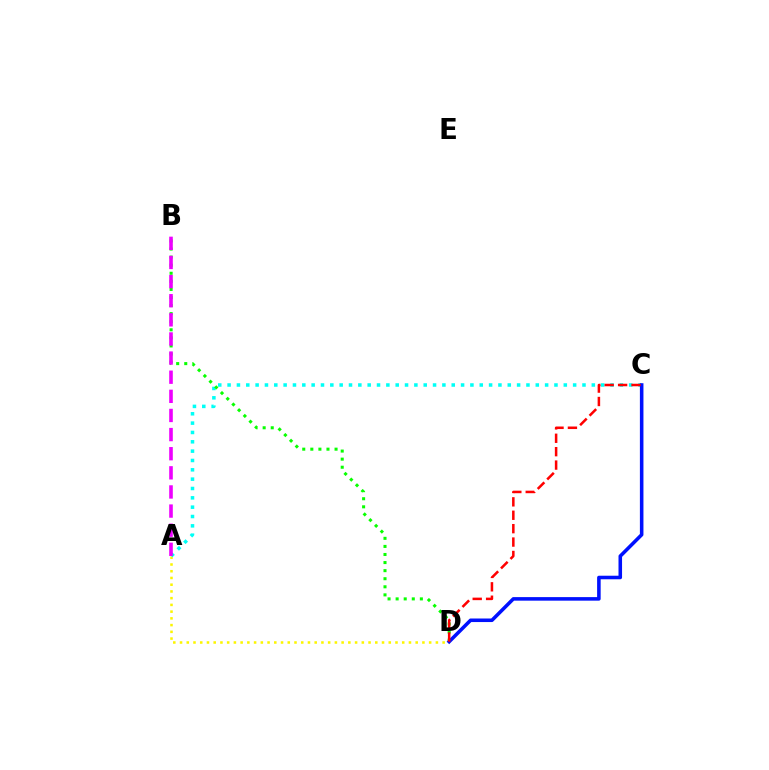{('A', 'D'): [{'color': '#fcf500', 'line_style': 'dotted', 'thickness': 1.83}], ('A', 'C'): [{'color': '#00fff6', 'line_style': 'dotted', 'thickness': 2.54}], ('B', 'D'): [{'color': '#08ff00', 'line_style': 'dotted', 'thickness': 2.19}], ('C', 'D'): [{'color': '#0010ff', 'line_style': 'solid', 'thickness': 2.56}, {'color': '#ff0000', 'line_style': 'dashed', 'thickness': 1.82}], ('A', 'B'): [{'color': '#ee00ff', 'line_style': 'dashed', 'thickness': 2.6}]}